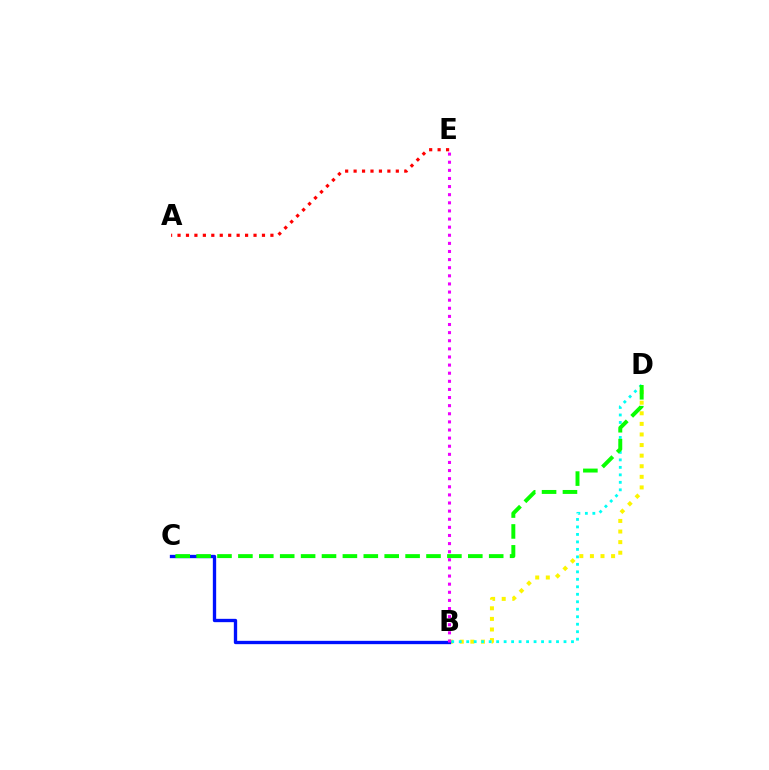{('A', 'E'): [{'color': '#ff0000', 'line_style': 'dotted', 'thickness': 2.29}], ('B', 'D'): [{'color': '#fcf500', 'line_style': 'dotted', 'thickness': 2.88}, {'color': '#00fff6', 'line_style': 'dotted', 'thickness': 2.03}], ('B', 'C'): [{'color': '#0010ff', 'line_style': 'solid', 'thickness': 2.4}], ('C', 'D'): [{'color': '#08ff00', 'line_style': 'dashed', 'thickness': 2.84}], ('B', 'E'): [{'color': '#ee00ff', 'line_style': 'dotted', 'thickness': 2.2}]}